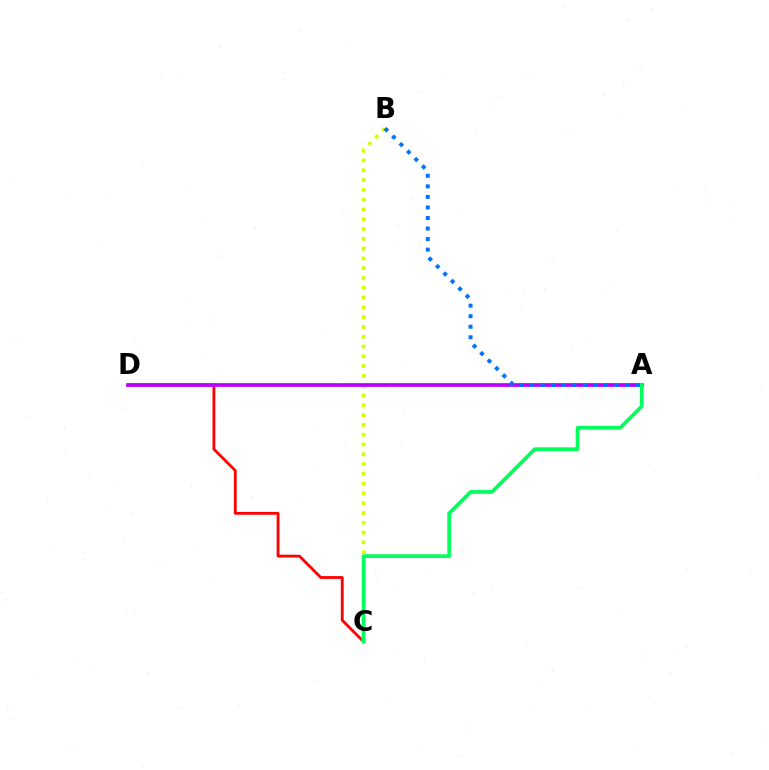{('C', 'D'): [{'color': '#ff0000', 'line_style': 'solid', 'thickness': 2.02}], ('B', 'C'): [{'color': '#d1ff00', 'line_style': 'dotted', 'thickness': 2.66}], ('A', 'D'): [{'color': '#b900ff', 'line_style': 'solid', 'thickness': 2.66}], ('A', 'C'): [{'color': '#00ff5c', 'line_style': 'solid', 'thickness': 2.65}], ('A', 'B'): [{'color': '#0074ff', 'line_style': 'dotted', 'thickness': 2.86}]}